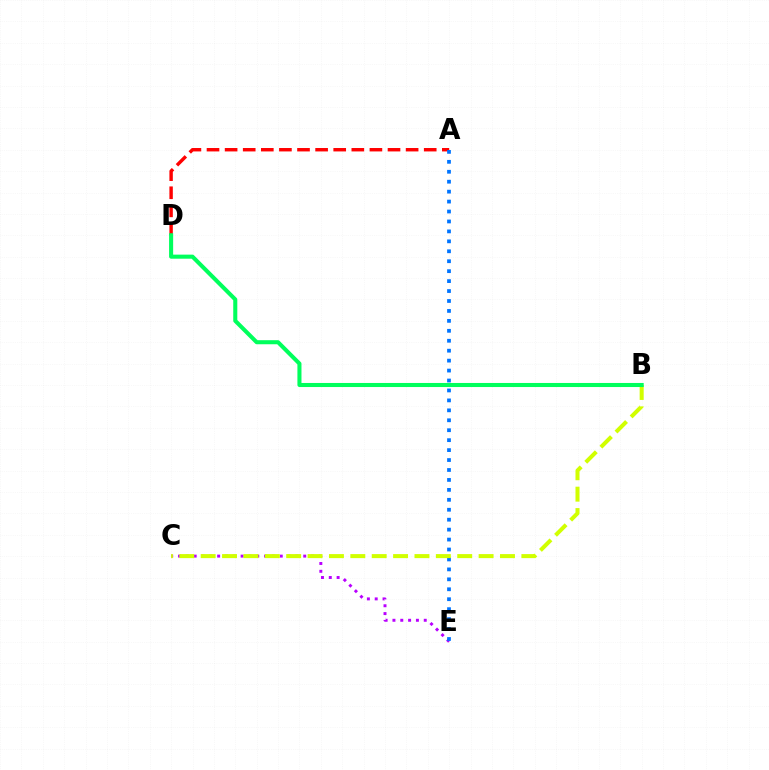{('A', 'D'): [{'color': '#ff0000', 'line_style': 'dashed', 'thickness': 2.46}], ('C', 'E'): [{'color': '#b900ff', 'line_style': 'dotted', 'thickness': 2.13}], ('A', 'E'): [{'color': '#0074ff', 'line_style': 'dotted', 'thickness': 2.7}], ('B', 'C'): [{'color': '#d1ff00', 'line_style': 'dashed', 'thickness': 2.9}], ('B', 'D'): [{'color': '#00ff5c', 'line_style': 'solid', 'thickness': 2.93}]}